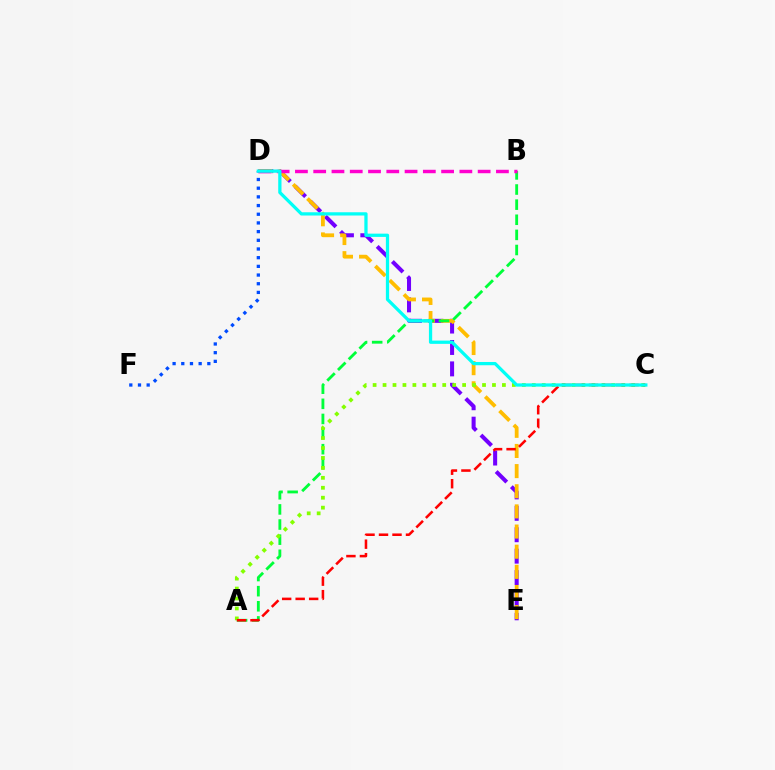{('D', 'E'): [{'color': '#7200ff', 'line_style': 'dashed', 'thickness': 2.91}, {'color': '#ffbd00', 'line_style': 'dashed', 'thickness': 2.74}], ('A', 'B'): [{'color': '#00ff39', 'line_style': 'dashed', 'thickness': 2.05}], ('A', 'C'): [{'color': '#84ff00', 'line_style': 'dotted', 'thickness': 2.7}, {'color': '#ff0000', 'line_style': 'dashed', 'thickness': 1.83}], ('D', 'F'): [{'color': '#004bff', 'line_style': 'dotted', 'thickness': 2.36}], ('B', 'D'): [{'color': '#ff00cf', 'line_style': 'dashed', 'thickness': 2.48}], ('C', 'D'): [{'color': '#00fff6', 'line_style': 'solid', 'thickness': 2.35}]}